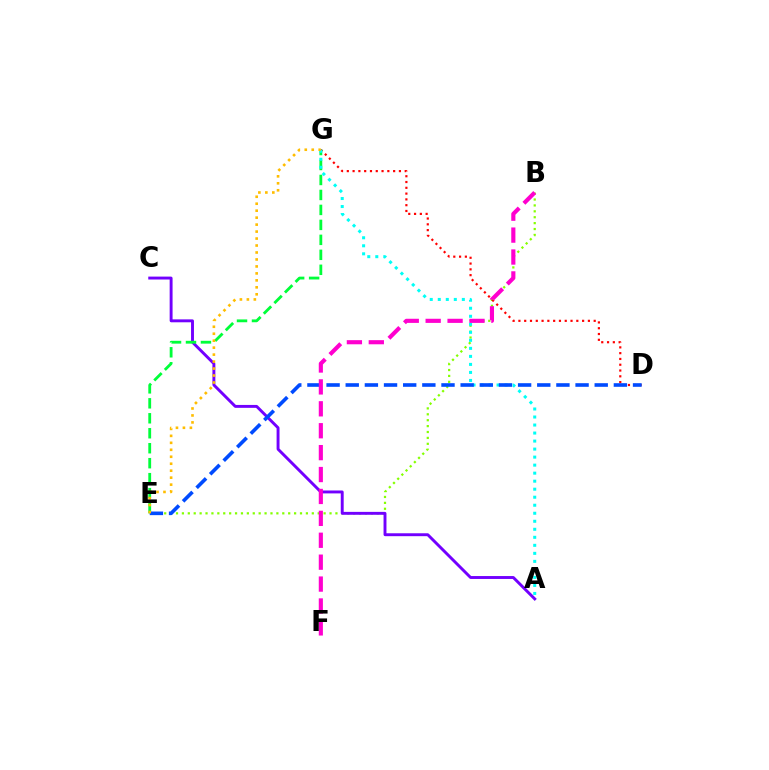{('B', 'E'): [{'color': '#84ff00', 'line_style': 'dotted', 'thickness': 1.6}], ('D', 'G'): [{'color': '#ff0000', 'line_style': 'dotted', 'thickness': 1.57}], ('A', 'C'): [{'color': '#7200ff', 'line_style': 'solid', 'thickness': 2.1}], ('E', 'G'): [{'color': '#00ff39', 'line_style': 'dashed', 'thickness': 2.03}, {'color': '#ffbd00', 'line_style': 'dotted', 'thickness': 1.89}], ('A', 'G'): [{'color': '#00fff6', 'line_style': 'dotted', 'thickness': 2.18}], ('D', 'E'): [{'color': '#004bff', 'line_style': 'dashed', 'thickness': 2.6}], ('B', 'F'): [{'color': '#ff00cf', 'line_style': 'dashed', 'thickness': 2.98}]}